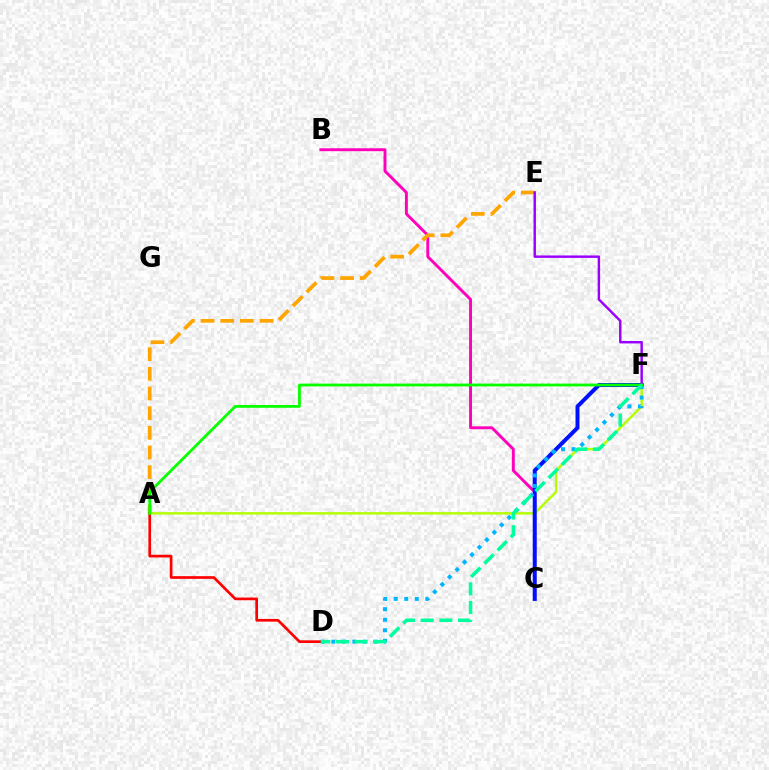{('B', 'C'): [{'color': '#ff00bd', 'line_style': 'solid', 'thickness': 2.1}], ('A', 'E'): [{'color': '#ffa500', 'line_style': 'dashed', 'thickness': 2.67}], ('A', 'F'): [{'color': '#b3ff00', 'line_style': 'solid', 'thickness': 1.74}, {'color': '#08ff00', 'line_style': 'solid', 'thickness': 2.02}], ('A', 'D'): [{'color': '#ff0000', 'line_style': 'solid', 'thickness': 1.93}], ('C', 'F'): [{'color': '#0010ff', 'line_style': 'solid', 'thickness': 2.87}], ('D', 'F'): [{'color': '#00b5ff', 'line_style': 'dotted', 'thickness': 2.86}, {'color': '#00ff9d', 'line_style': 'dashed', 'thickness': 2.54}], ('E', 'F'): [{'color': '#9b00ff', 'line_style': 'solid', 'thickness': 1.76}]}